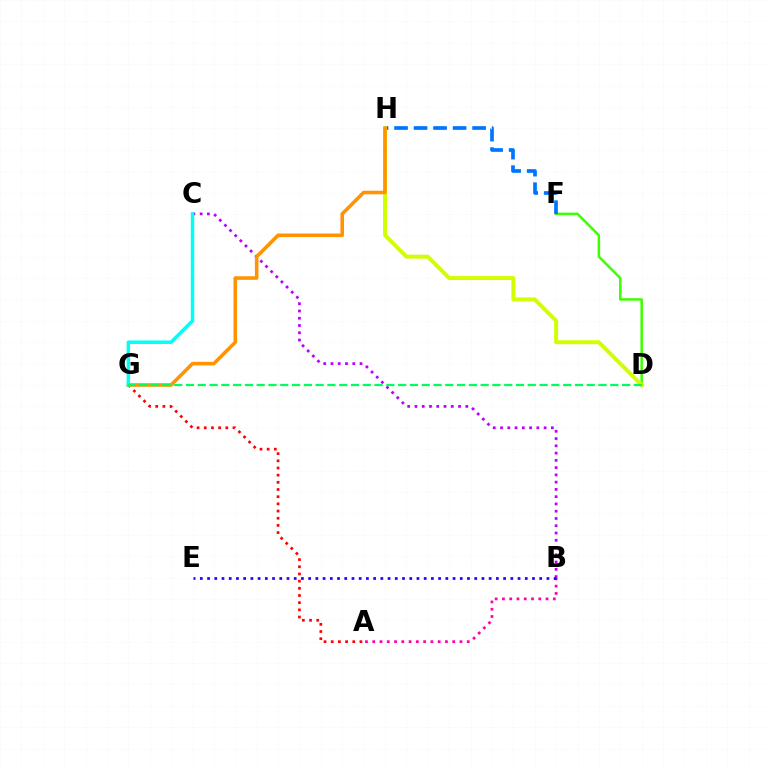{('D', 'F'): [{'color': '#3dff00', 'line_style': 'solid', 'thickness': 1.8}], ('F', 'H'): [{'color': '#0074ff', 'line_style': 'dashed', 'thickness': 2.65}], ('B', 'C'): [{'color': '#b900ff', 'line_style': 'dotted', 'thickness': 1.97}], ('A', 'G'): [{'color': '#ff0000', 'line_style': 'dotted', 'thickness': 1.95}], ('D', 'H'): [{'color': '#d1ff00', 'line_style': 'solid', 'thickness': 2.85}], ('G', 'H'): [{'color': '#ff9400', 'line_style': 'solid', 'thickness': 2.57}], ('A', 'B'): [{'color': '#ff00ac', 'line_style': 'dotted', 'thickness': 1.98}], ('B', 'E'): [{'color': '#2500ff', 'line_style': 'dotted', 'thickness': 1.96}], ('C', 'G'): [{'color': '#00fff6', 'line_style': 'solid', 'thickness': 2.5}], ('D', 'G'): [{'color': '#00ff5c', 'line_style': 'dashed', 'thickness': 1.6}]}